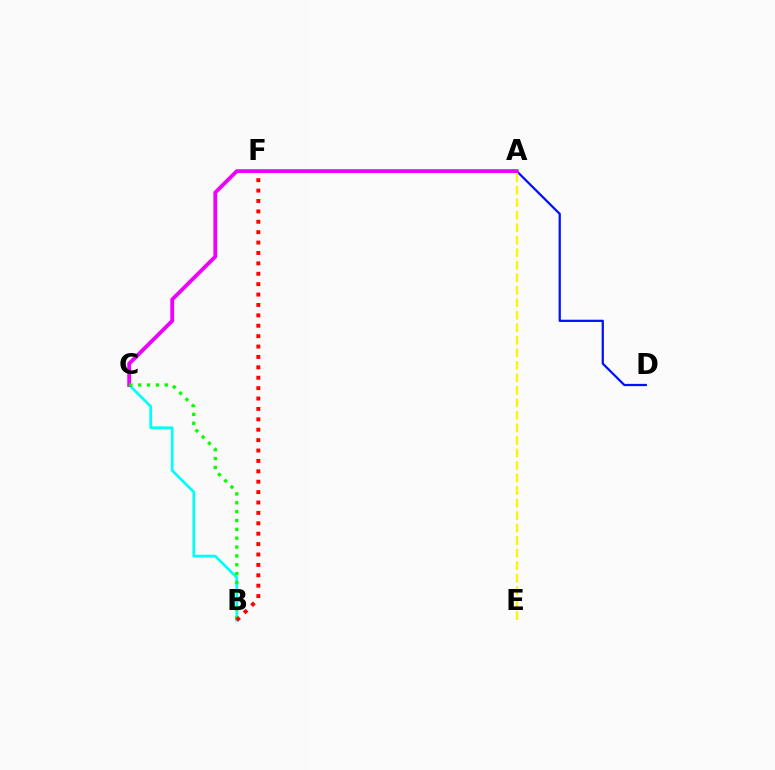{('B', 'C'): [{'color': '#00fff6', 'line_style': 'solid', 'thickness': 1.96}, {'color': '#08ff00', 'line_style': 'dotted', 'thickness': 2.41}], ('A', 'D'): [{'color': '#0010ff', 'line_style': 'solid', 'thickness': 1.61}], ('A', 'C'): [{'color': '#ee00ff', 'line_style': 'solid', 'thickness': 2.74}], ('B', 'F'): [{'color': '#ff0000', 'line_style': 'dotted', 'thickness': 2.82}], ('A', 'E'): [{'color': '#fcf500', 'line_style': 'dashed', 'thickness': 1.7}]}